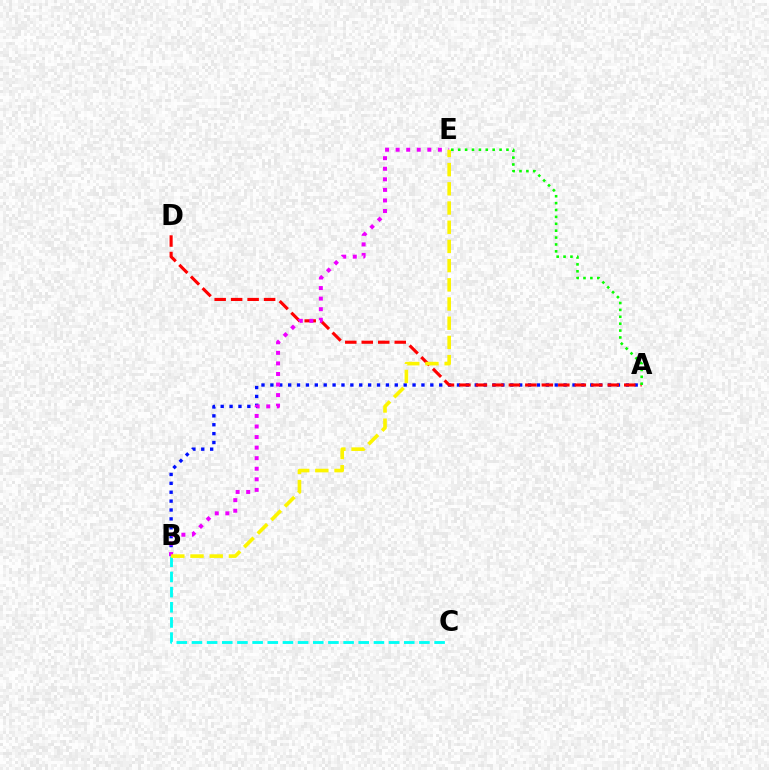{('B', 'C'): [{'color': '#00fff6', 'line_style': 'dashed', 'thickness': 2.06}], ('A', 'B'): [{'color': '#0010ff', 'line_style': 'dotted', 'thickness': 2.41}], ('A', 'D'): [{'color': '#ff0000', 'line_style': 'dashed', 'thickness': 2.24}], ('A', 'E'): [{'color': '#08ff00', 'line_style': 'dotted', 'thickness': 1.87}], ('B', 'E'): [{'color': '#ee00ff', 'line_style': 'dotted', 'thickness': 2.87}, {'color': '#fcf500', 'line_style': 'dashed', 'thickness': 2.61}]}